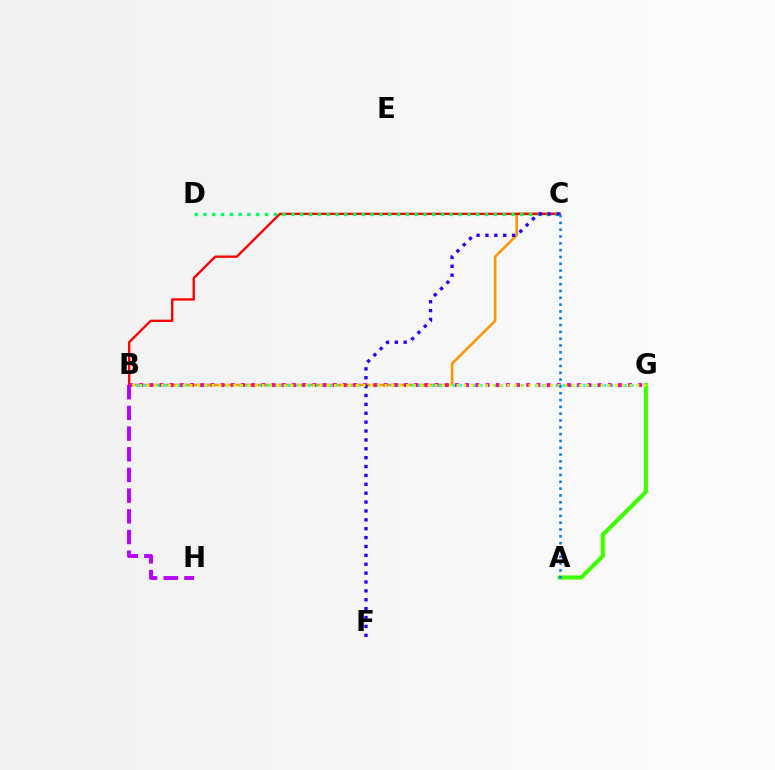{('B', 'C'): [{'color': '#ff9400', 'line_style': 'solid', 'thickness': 1.85}, {'color': '#ff0000', 'line_style': 'solid', 'thickness': 1.7}], ('B', 'G'): [{'color': '#00fff6', 'line_style': 'dotted', 'thickness': 1.87}, {'color': '#ff00ac', 'line_style': 'dotted', 'thickness': 2.77}, {'color': '#d1ff00', 'line_style': 'dotted', 'thickness': 1.96}], ('A', 'G'): [{'color': '#3dff00', 'line_style': 'solid', 'thickness': 2.96}], ('B', 'H'): [{'color': '#b900ff', 'line_style': 'dashed', 'thickness': 2.81}], ('C', 'D'): [{'color': '#00ff5c', 'line_style': 'dotted', 'thickness': 2.39}], ('C', 'F'): [{'color': '#2500ff', 'line_style': 'dotted', 'thickness': 2.41}], ('A', 'C'): [{'color': '#0074ff', 'line_style': 'dotted', 'thickness': 1.85}]}